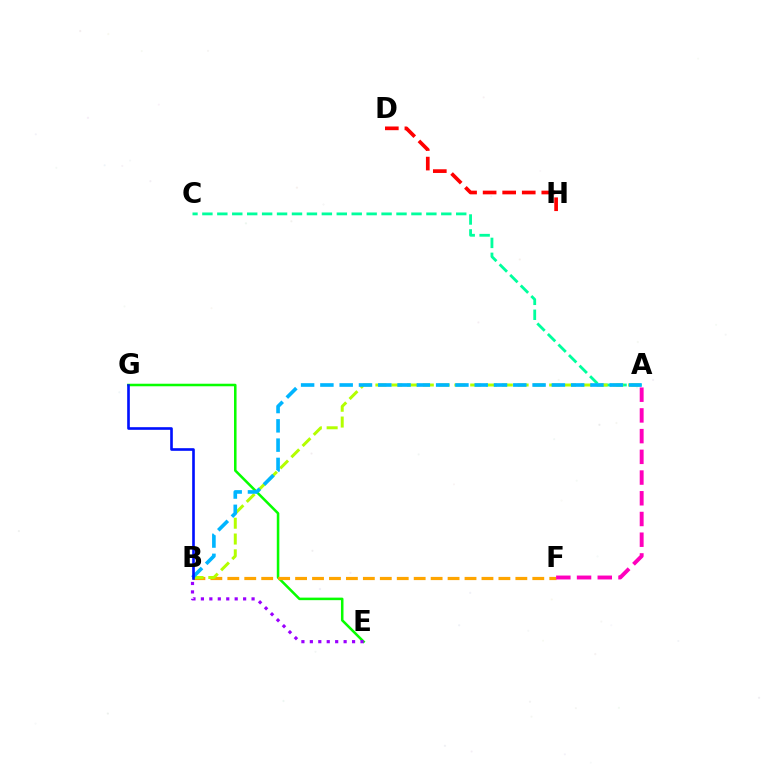{('E', 'G'): [{'color': '#08ff00', 'line_style': 'solid', 'thickness': 1.83}], ('B', 'F'): [{'color': '#ffa500', 'line_style': 'dashed', 'thickness': 2.3}], ('A', 'C'): [{'color': '#00ff9d', 'line_style': 'dashed', 'thickness': 2.03}], ('A', 'B'): [{'color': '#b3ff00', 'line_style': 'dashed', 'thickness': 2.15}, {'color': '#00b5ff', 'line_style': 'dashed', 'thickness': 2.62}], ('A', 'F'): [{'color': '#ff00bd', 'line_style': 'dashed', 'thickness': 2.81}], ('B', 'G'): [{'color': '#0010ff', 'line_style': 'solid', 'thickness': 1.89}], ('B', 'E'): [{'color': '#9b00ff', 'line_style': 'dotted', 'thickness': 2.29}], ('D', 'H'): [{'color': '#ff0000', 'line_style': 'dashed', 'thickness': 2.66}]}